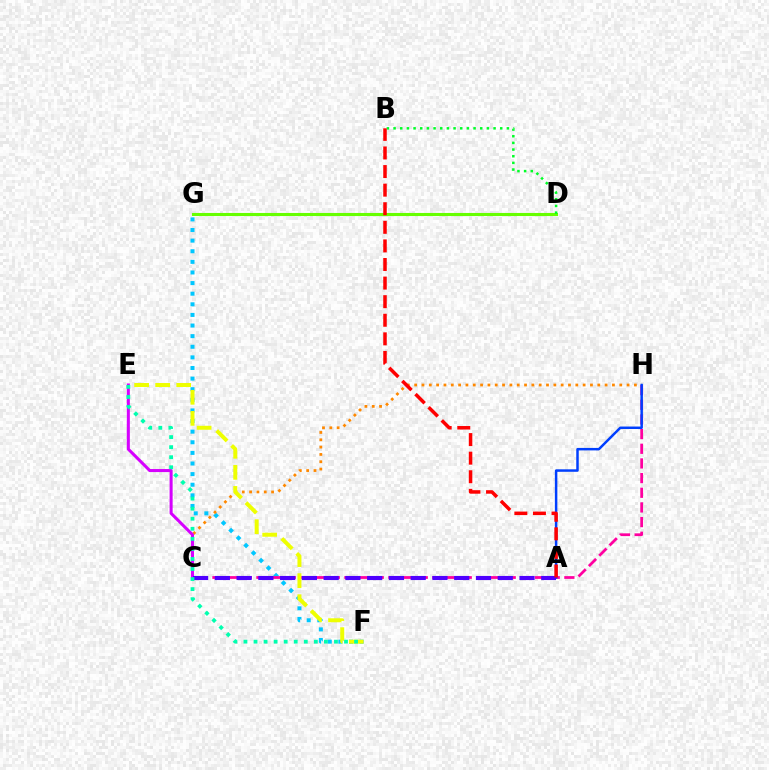{('F', 'G'): [{'color': '#00c7ff', 'line_style': 'dotted', 'thickness': 2.88}], ('C', 'H'): [{'color': '#ff00a0', 'line_style': 'dashed', 'thickness': 1.99}, {'color': '#ff8800', 'line_style': 'dotted', 'thickness': 1.99}], ('A', 'H'): [{'color': '#003fff', 'line_style': 'solid', 'thickness': 1.79}], ('C', 'E'): [{'color': '#d600ff', 'line_style': 'solid', 'thickness': 2.18}], ('D', 'G'): [{'color': '#66ff00', 'line_style': 'solid', 'thickness': 2.22}], ('E', 'F'): [{'color': '#eeff00', 'line_style': 'dashed', 'thickness': 2.86}, {'color': '#00ffaf', 'line_style': 'dotted', 'thickness': 2.73}], ('B', 'D'): [{'color': '#00ff27', 'line_style': 'dotted', 'thickness': 1.81}], ('A', 'C'): [{'color': '#4f00ff', 'line_style': 'dashed', 'thickness': 2.96}], ('A', 'B'): [{'color': '#ff0000', 'line_style': 'dashed', 'thickness': 2.53}]}